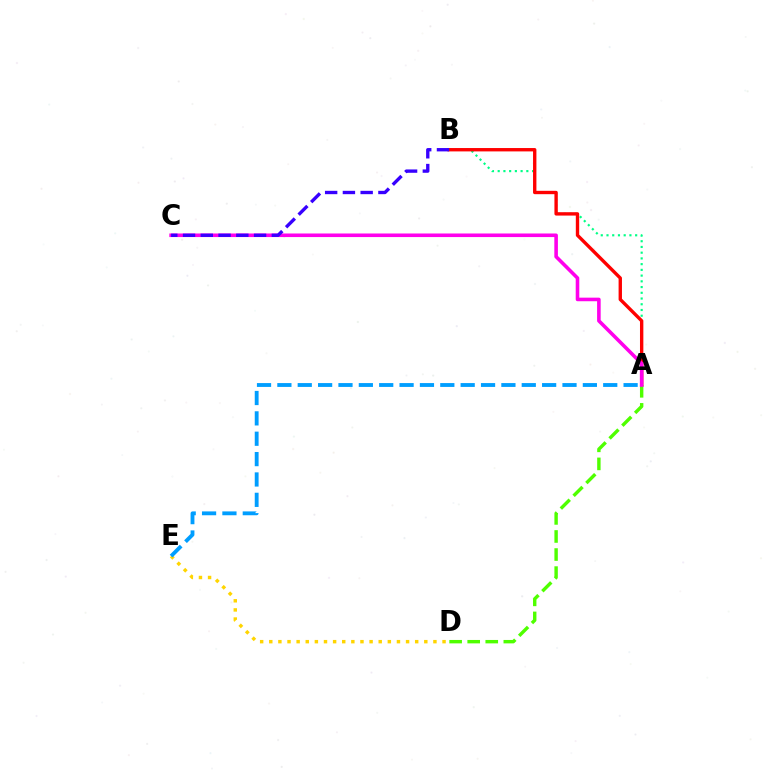{('A', 'B'): [{'color': '#00ff86', 'line_style': 'dotted', 'thickness': 1.56}, {'color': '#ff0000', 'line_style': 'solid', 'thickness': 2.43}], ('D', 'E'): [{'color': '#ffd500', 'line_style': 'dotted', 'thickness': 2.48}], ('A', 'E'): [{'color': '#009eff', 'line_style': 'dashed', 'thickness': 2.77}], ('A', 'D'): [{'color': '#4fff00', 'line_style': 'dashed', 'thickness': 2.45}], ('A', 'C'): [{'color': '#ff00ed', 'line_style': 'solid', 'thickness': 2.58}], ('B', 'C'): [{'color': '#3700ff', 'line_style': 'dashed', 'thickness': 2.41}]}